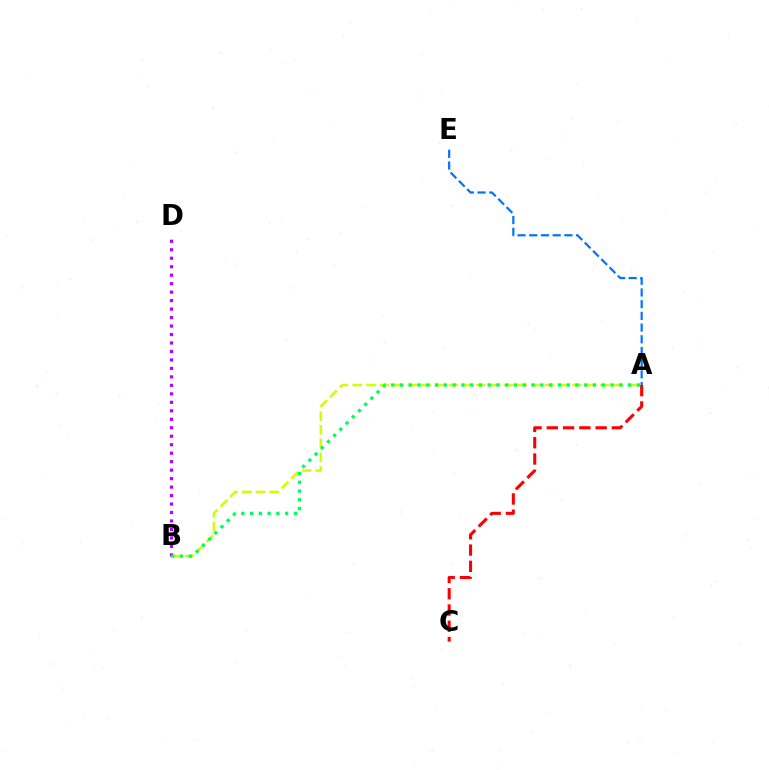{('A', 'B'): [{'color': '#d1ff00', 'line_style': 'dashed', 'thickness': 1.87}, {'color': '#00ff5c', 'line_style': 'dotted', 'thickness': 2.38}], ('A', 'C'): [{'color': '#ff0000', 'line_style': 'dashed', 'thickness': 2.21}], ('A', 'E'): [{'color': '#0074ff', 'line_style': 'dashed', 'thickness': 1.59}], ('B', 'D'): [{'color': '#b900ff', 'line_style': 'dotted', 'thickness': 2.3}]}